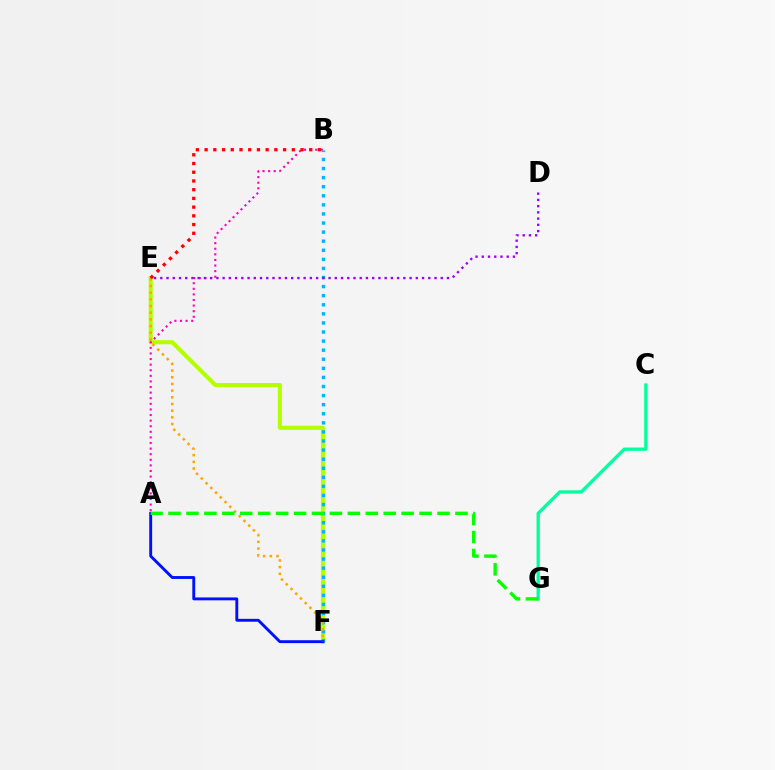{('E', 'F'): [{'color': '#b3ff00', 'line_style': 'solid', 'thickness': 2.92}, {'color': '#ffa500', 'line_style': 'dotted', 'thickness': 1.82}], ('A', 'B'): [{'color': '#ff00bd', 'line_style': 'dotted', 'thickness': 1.52}], ('B', 'F'): [{'color': '#00b5ff', 'line_style': 'dotted', 'thickness': 2.47}], ('A', 'F'): [{'color': '#0010ff', 'line_style': 'solid', 'thickness': 2.08}], ('C', 'G'): [{'color': '#00ff9d', 'line_style': 'solid', 'thickness': 2.36}], ('D', 'E'): [{'color': '#9b00ff', 'line_style': 'dotted', 'thickness': 1.69}], ('B', 'E'): [{'color': '#ff0000', 'line_style': 'dotted', 'thickness': 2.37}], ('A', 'G'): [{'color': '#08ff00', 'line_style': 'dashed', 'thickness': 2.44}]}